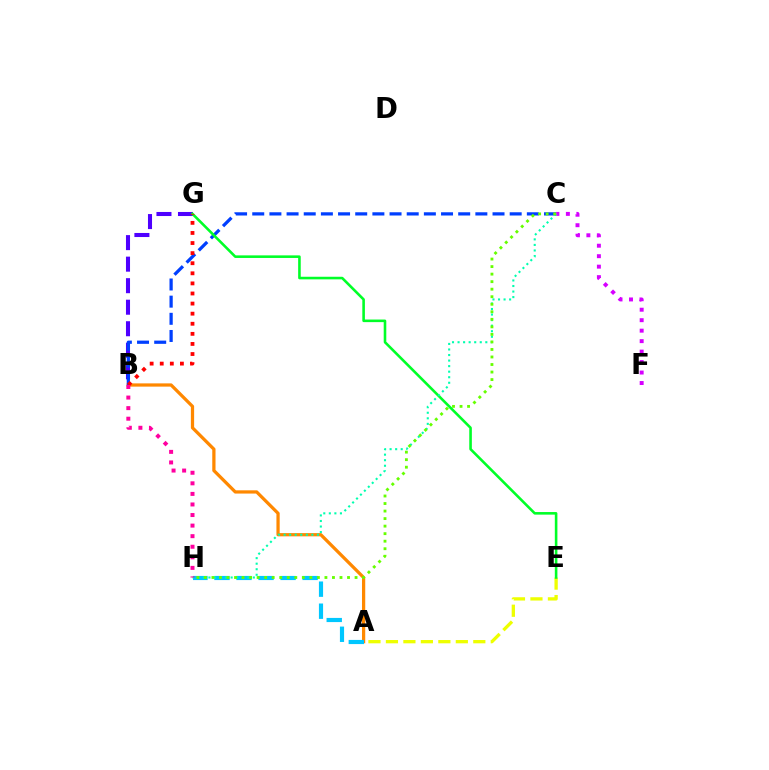{('B', 'G'): [{'color': '#4f00ff', 'line_style': 'dashed', 'thickness': 2.92}, {'color': '#ff0000', 'line_style': 'dotted', 'thickness': 2.74}], ('A', 'B'): [{'color': '#ff8800', 'line_style': 'solid', 'thickness': 2.34}], ('A', 'E'): [{'color': '#eeff00', 'line_style': 'dashed', 'thickness': 2.37}], ('B', 'C'): [{'color': '#003fff', 'line_style': 'dashed', 'thickness': 2.33}], ('C', 'F'): [{'color': '#d600ff', 'line_style': 'dotted', 'thickness': 2.85}], ('E', 'G'): [{'color': '#00ff27', 'line_style': 'solid', 'thickness': 1.87}], ('A', 'H'): [{'color': '#00c7ff', 'line_style': 'dashed', 'thickness': 2.99}], ('C', 'H'): [{'color': '#00ffaf', 'line_style': 'dotted', 'thickness': 1.51}, {'color': '#66ff00', 'line_style': 'dotted', 'thickness': 2.05}], ('B', 'H'): [{'color': '#ff00a0', 'line_style': 'dotted', 'thickness': 2.87}]}